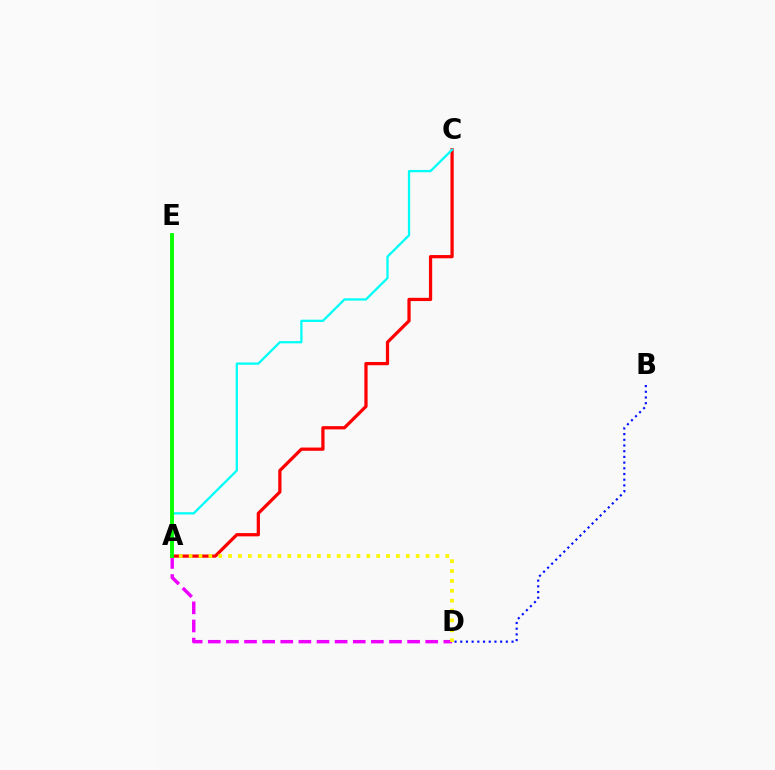{('B', 'D'): [{'color': '#0010ff', 'line_style': 'dotted', 'thickness': 1.55}], ('A', 'D'): [{'color': '#ee00ff', 'line_style': 'dashed', 'thickness': 2.46}, {'color': '#fcf500', 'line_style': 'dotted', 'thickness': 2.68}], ('A', 'C'): [{'color': '#ff0000', 'line_style': 'solid', 'thickness': 2.33}, {'color': '#00fff6', 'line_style': 'solid', 'thickness': 1.64}], ('A', 'E'): [{'color': '#08ff00', 'line_style': 'solid', 'thickness': 2.77}]}